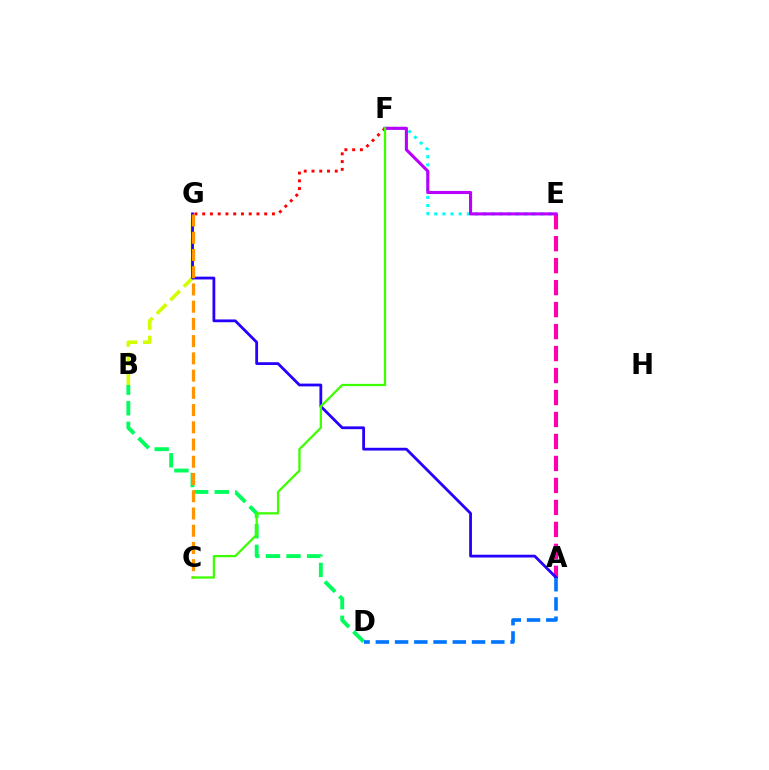{('A', 'E'): [{'color': '#ff00ac', 'line_style': 'dashed', 'thickness': 2.99}], ('E', 'F'): [{'color': '#00fff6', 'line_style': 'dotted', 'thickness': 2.21}, {'color': '#b900ff', 'line_style': 'solid', 'thickness': 2.23}], ('B', 'G'): [{'color': '#d1ff00', 'line_style': 'dashed', 'thickness': 2.6}], ('F', 'G'): [{'color': '#ff0000', 'line_style': 'dotted', 'thickness': 2.11}], ('B', 'D'): [{'color': '#00ff5c', 'line_style': 'dashed', 'thickness': 2.79}], ('A', 'G'): [{'color': '#2500ff', 'line_style': 'solid', 'thickness': 2.01}], ('C', 'G'): [{'color': '#ff9400', 'line_style': 'dashed', 'thickness': 2.34}], ('A', 'D'): [{'color': '#0074ff', 'line_style': 'dashed', 'thickness': 2.61}], ('C', 'F'): [{'color': '#3dff00', 'line_style': 'solid', 'thickness': 1.63}]}